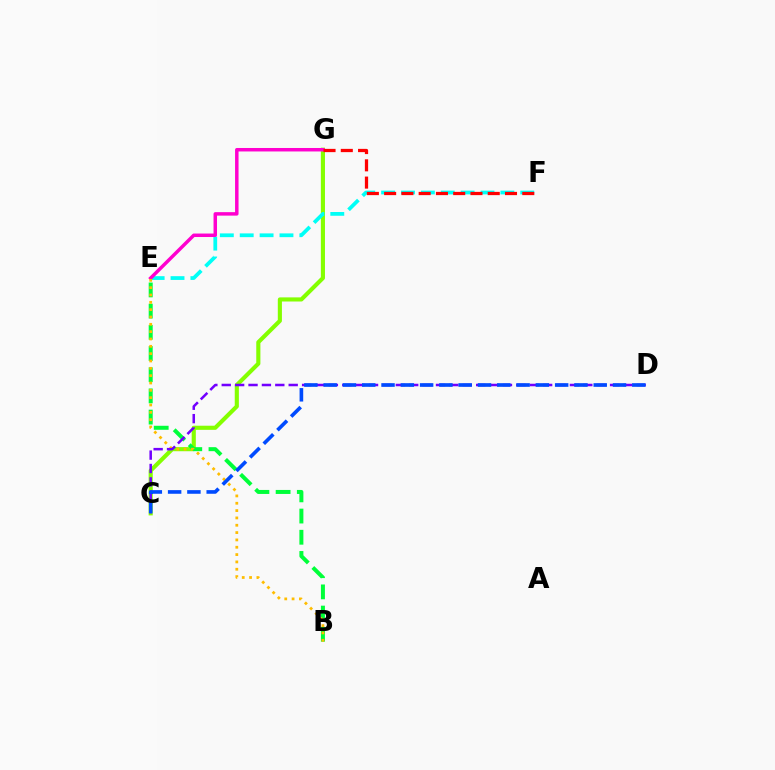{('C', 'G'): [{'color': '#84ff00', 'line_style': 'solid', 'thickness': 2.97}], ('B', 'E'): [{'color': '#00ff39', 'line_style': 'dashed', 'thickness': 2.88}, {'color': '#ffbd00', 'line_style': 'dotted', 'thickness': 1.99}], ('E', 'F'): [{'color': '#00fff6', 'line_style': 'dashed', 'thickness': 2.7}], ('E', 'G'): [{'color': '#ff00cf', 'line_style': 'solid', 'thickness': 2.5}], ('C', 'D'): [{'color': '#7200ff', 'line_style': 'dashed', 'thickness': 1.82}, {'color': '#004bff', 'line_style': 'dashed', 'thickness': 2.62}], ('F', 'G'): [{'color': '#ff0000', 'line_style': 'dashed', 'thickness': 2.35}]}